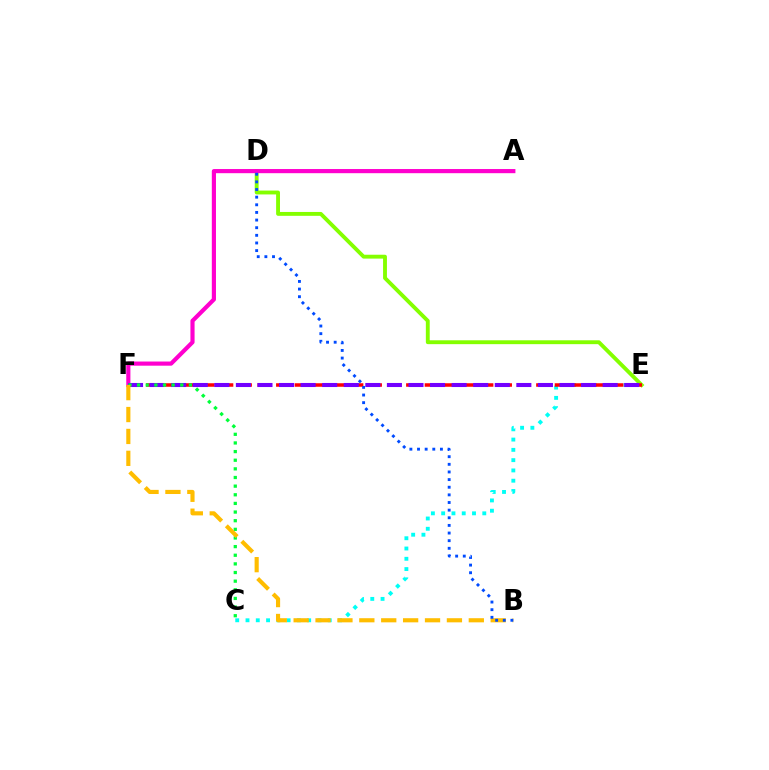{('D', 'E'): [{'color': '#84ff00', 'line_style': 'solid', 'thickness': 2.79}], ('C', 'E'): [{'color': '#00fff6', 'line_style': 'dotted', 'thickness': 2.79}], ('E', 'F'): [{'color': '#ff0000', 'line_style': 'dashed', 'thickness': 2.52}, {'color': '#7200ff', 'line_style': 'dashed', 'thickness': 2.93}], ('A', 'F'): [{'color': '#ff00cf', 'line_style': 'solid', 'thickness': 2.99}], ('C', 'F'): [{'color': '#00ff39', 'line_style': 'dotted', 'thickness': 2.35}], ('B', 'F'): [{'color': '#ffbd00', 'line_style': 'dashed', 'thickness': 2.97}], ('B', 'D'): [{'color': '#004bff', 'line_style': 'dotted', 'thickness': 2.07}]}